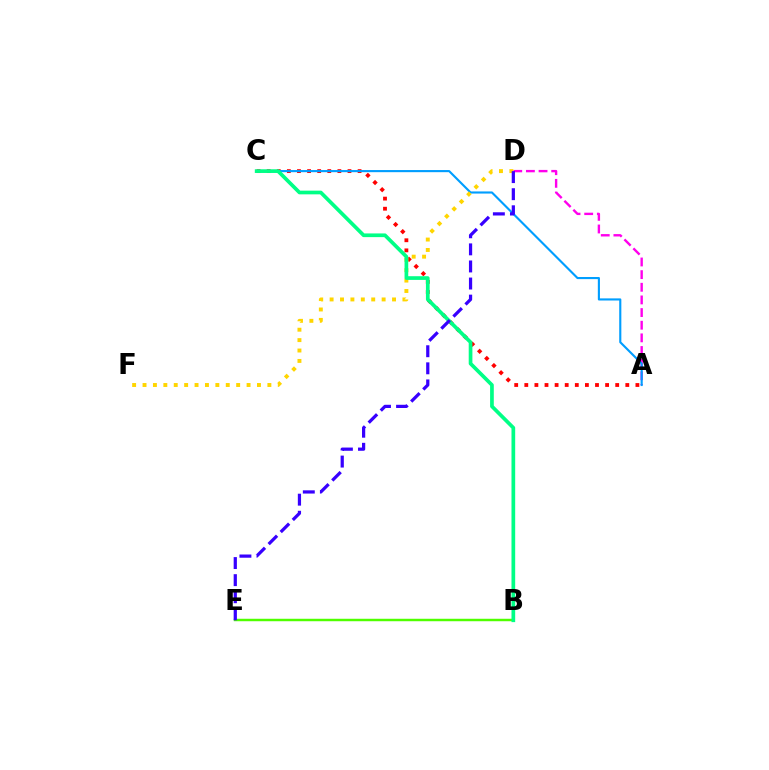{('B', 'E'): [{'color': '#4fff00', 'line_style': 'solid', 'thickness': 1.77}], ('A', 'C'): [{'color': '#ff0000', 'line_style': 'dotted', 'thickness': 2.74}, {'color': '#009eff', 'line_style': 'solid', 'thickness': 1.53}], ('A', 'D'): [{'color': '#ff00ed', 'line_style': 'dashed', 'thickness': 1.72}], ('D', 'F'): [{'color': '#ffd500', 'line_style': 'dotted', 'thickness': 2.83}], ('B', 'C'): [{'color': '#00ff86', 'line_style': 'solid', 'thickness': 2.66}], ('D', 'E'): [{'color': '#3700ff', 'line_style': 'dashed', 'thickness': 2.32}]}